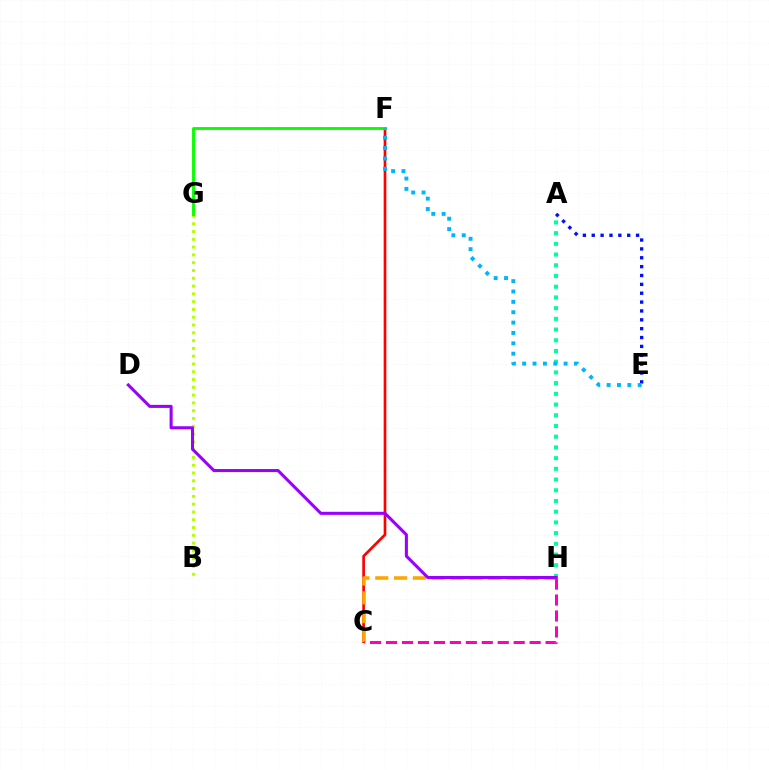{('C', 'F'): [{'color': '#ff0000', 'line_style': 'solid', 'thickness': 1.92}], ('C', 'H'): [{'color': '#ffa500', 'line_style': 'dashed', 'thickness': 2.55}, {'color': '#ff00bd', 'line_style': 'dashed', 'thickness': 2.17}], ('A', 'H'): [{'color': '#00ff9d', 'line_style': 'dotted', 'thickness': 2.91}], ('B', 'G'): [{'color': '#b3ff00', 'line_style': 'dotted', 'thickness': 2.12}], ('A', 'E'): [{'color': '#0010ff', 'line_style': 'dotted', 'thickness': 2.41}], ('D', 'H'): [{'color': '#9b00ff', 'line_style': 'solid', 'thickness': 2.2}], ('F', 'G'): [{'color': '#08ff00', 'line_style': 'solid', 'thickness': 2.07}], ('E', 'F'): [{'color': '#00b5ff', 'line_style': 'dotted', 'thickness': 2.82}]}